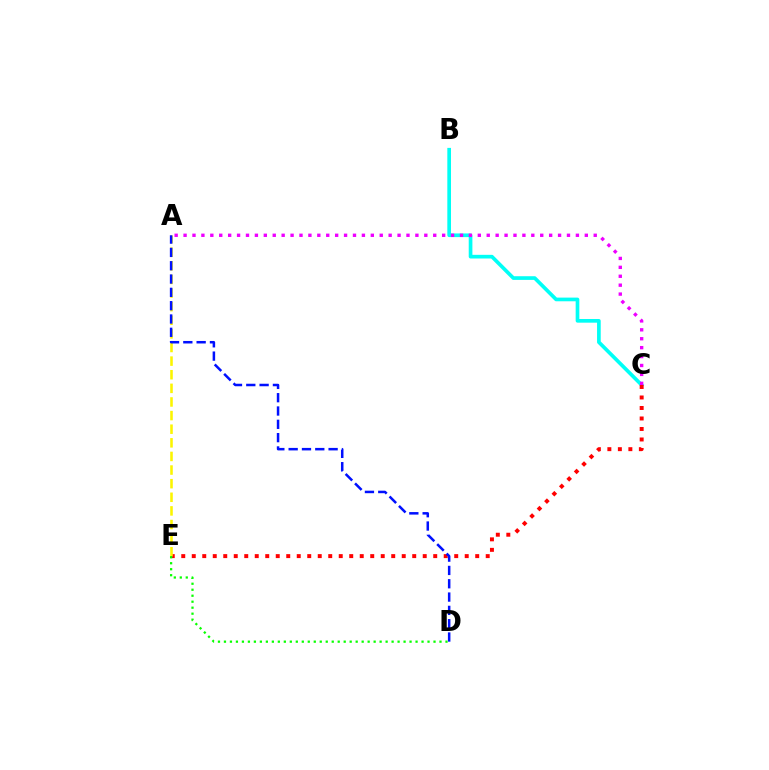{('B', 'C'): [{'color': '#00fff6', 'line_style': 'solid', 'thickness': 2.65}], ('C', 'E'): [{'color': '#ff0000', 'line_style': 'dotted', 'thickness': 2.85}], ('A', 'C'): [{'color': '#ee00ff', 'line_style': 'dotted', 'thickness': 2.42}], ('A', 'E'): [{'color': '#fcf500', 'line_style': 'dashed', 'thickness': 1.85}], ('A', 'D'): [{'color': '#0010ff', 'line_style': 'dashed', 'thickness': 1.81}], ('D', 'E'): [{'color': '#08ff00', 'line_style': 'dotted', 'thickness': 1.63}]}